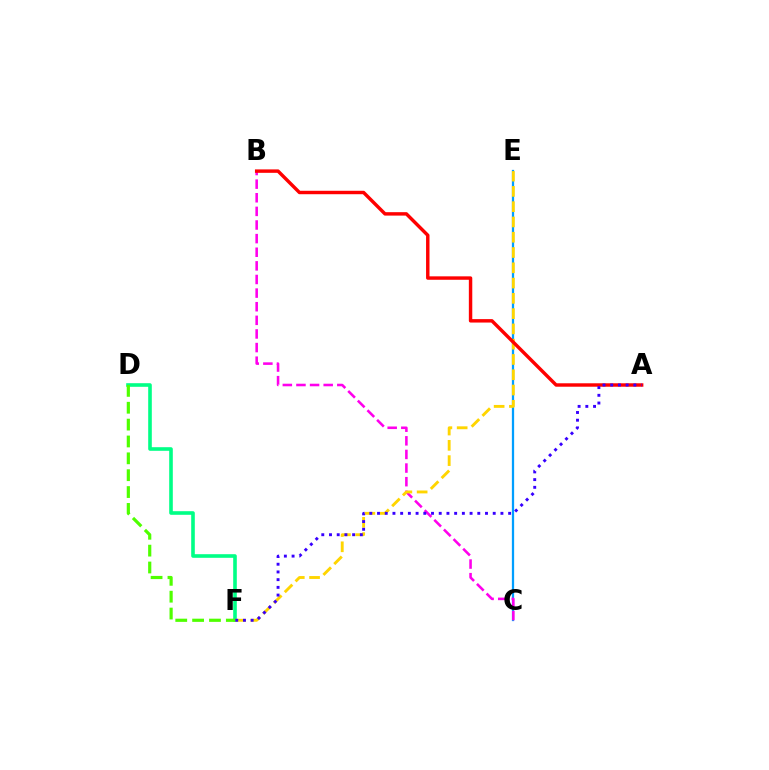{('D', 'F'): [{'color': '#00ff86', 'line_style': 'solid', 'thickness': 2.6}, {'color': '#4fff00', 'line_style': 'dashed', 'thickness': 2.29}], ('C', 'E'): [{'color': '#009eff', 'line_style': 'solid', 'thickness': 1.63}], ('B', 'C'): [{'color': '#ff00ed', 'line_style': 'dashed', 'thickness': 1.85}], ('E', 'F'): [{'color': '#ffd500', 'line_style': 'dashed', 'thickness': 2.08}], ('A', 'B'): [{'color': '#ff0000', 'line_style': 'solid', 'thickness': 2.47}], ('A', 'F'): [{'color': '#3700ff', 'line_style': 'dotted', 'thickness': 2.1}]}